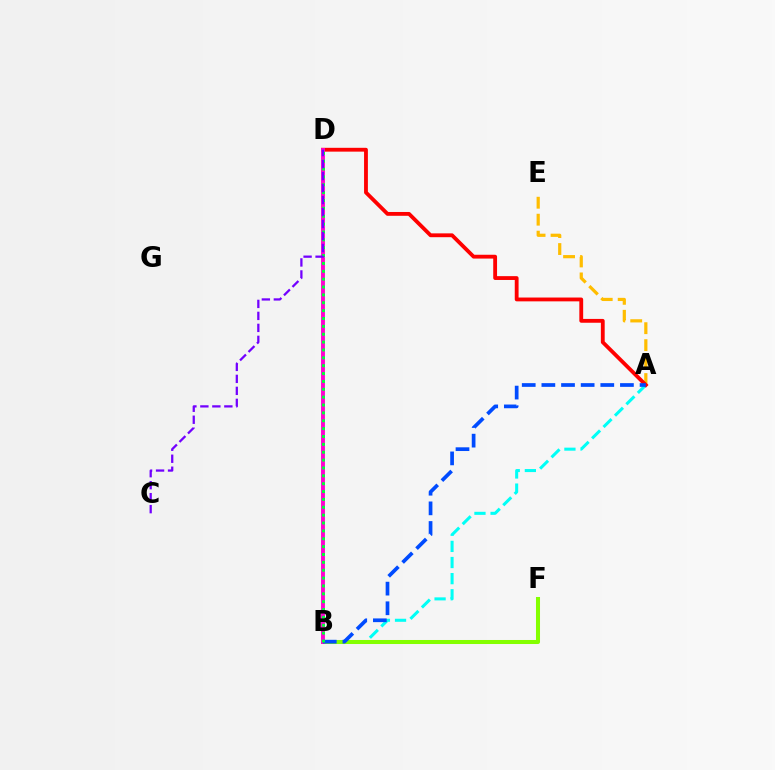{('A', 'E'): [{'color': '#ffbd00', 'line_style': 'dashed', 'thickness': 2.3}], ('A', 'B'): [{'color': '#00fff6', 'line_style': 'dashed', 'thickness': 2.19}, {'color': '#004bff', 'line_style': 'dashed', 'thickness': 2.67}], ('A', 'D'): [{'color': '#ff0000', 'line_style': 'solid', 'thickness': 2.75}], ('B', 'F'): [{'color': '#84ff00', 'line_style': 'solid', 'thickness': 2.9}], ('B', 'D'): [{'color': '#ff00cf', 'line_style': 'solid', 'thickness': 2.8}, {'color': '#00ff39', 'line_style': 'dotted', 'thickness': 2.14}], ('C', 'D'): [{'color': '#7200ff', 'line_style': 'dashed', 'thickness': 1.63}]}